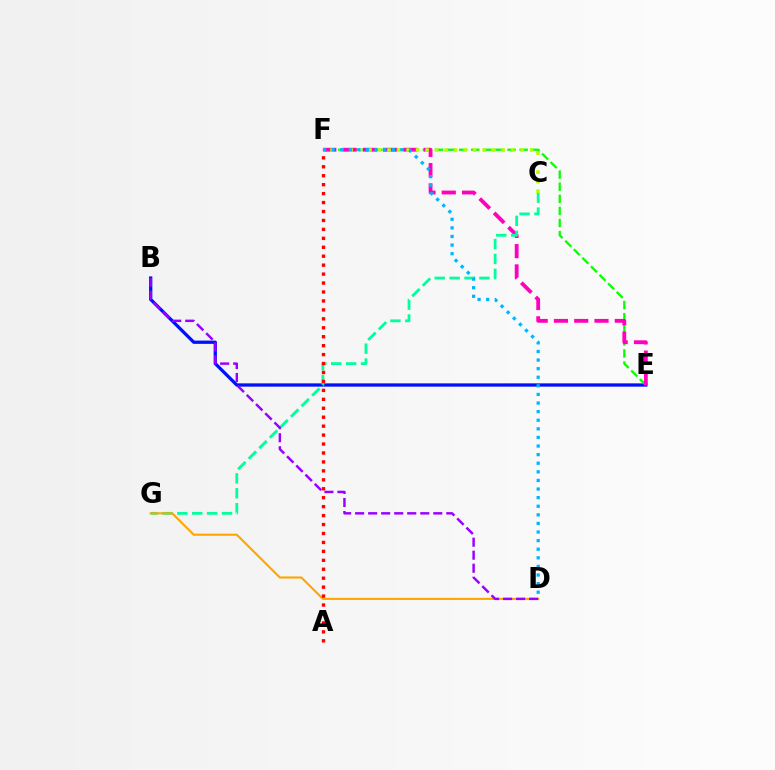{('B', 'E'): [{'color': '#0010ff', 'line_style': 'solid', 'thickness': 2.36}], ('E', 'F'): [{'color': '#08ff00', 'line_style': 'dashed', 'thickness': 1.64}, {'color': '#ff00bd', 'line_style': 'dashed', 'thickness': 2.76}], ('C', 'G'): [{'color': '#00ff9d', 'line_style': 'dashed', 'thickness': 2.02}], ('C', 'F'): [{'color': '#b3ff00', 'line_style': 'dotted', 'thickness': 2.58}], ('D', 'G'): [{'color': '#ffa500', 'line_style': 'solid', 'thickness': 1.51}], ('A', 'F'): [{'color': '#ff0000', 'line_style': 'dotted', 'thickness': 2.43}], ('D', 'F'): [{'color': '#00b5ff', 'line_style': 'dotted', 'thickness': 2.34}], ('B', 'D'): [{'color': '#9b00ff', 'line_style': 'dashed', 'thickness': 1.77}]}